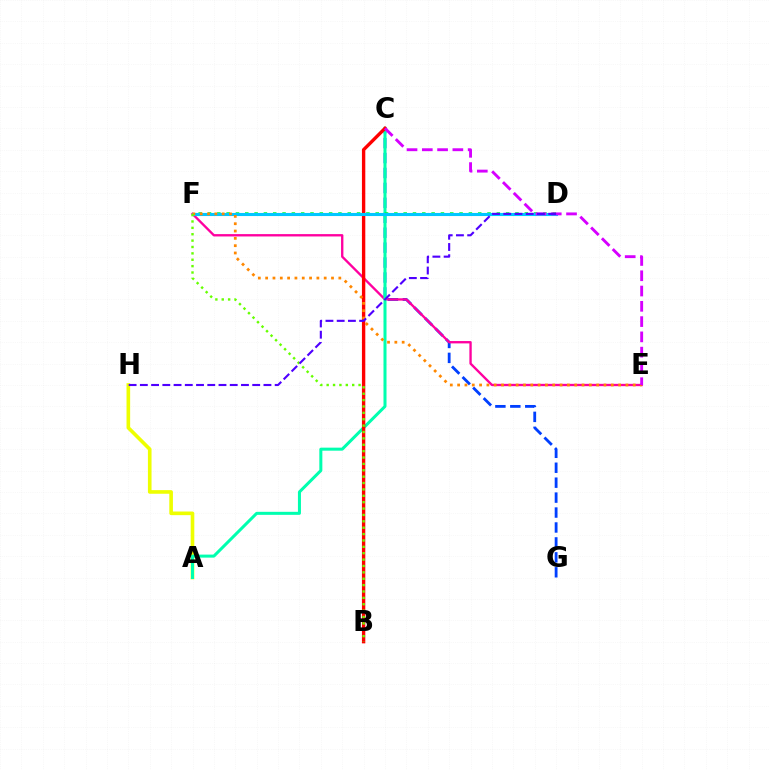{('C', 'G'): [{'color': '#003fff', 'line_style': 'dashed', 'thickness': 2.03}], ('A', 'H'): [{'color': '#eeff00', 'line_style': 'solid', 'thickness': 2.61}], ('E', 'F'): [{'color': '#ff00a0', 'line_style': 'solid', 'thickness': 1.69}, {'color': '#ff8800', 'line_style': 'dotted', 'thickness': 1.99}], ('A', 'C'): [{'color': '#00ffaf', 'line_style': 'solid', 'thickness': 2.18}], ('D', 'F'): [{'color': '#00ff27', 'line_style': 'dotted', 'thickness': 2.53}, {'color': '#00c7ff', 'line_style': 'solid', 'thickness': 2.22}], ('B', 'C'): [{'color': '#ff0000', 'line_style': 'solid', 'thickness': 2.42}], ('C', 'E'): [{'color': '#d600ff', 'line_style': 'dashed', 'thickness': 2.08}], ('B', 'F'): [{'color': '#66ff00', 'line_style': 'dotted', 'thickness': 1.73}], ('D', 'H'): [{'color': '#4f00ff', 'line_style': 'dashed', 'thickness': 1.53}]}